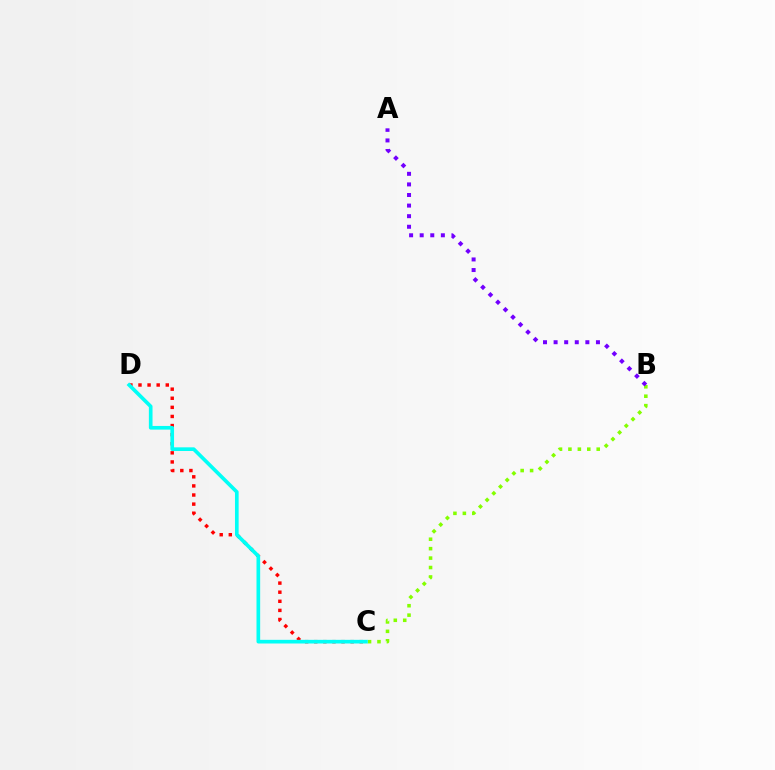{('C', 'D'): [{'color': '#ff0000', 'line_style': 'dotted', 'thickness': 2.47}, {'color': '#00fff6', 'line_style': 'solid', 'thickness': 2.64}], ('B', 'C'): [{'color': '#84ff00', 'line_style': 'dotted', 'thickness': 2.56}], ('A', 'B'): [{'color': '#7200ff', 'line_style': 'dotted', 'thickness': 2.88}]}